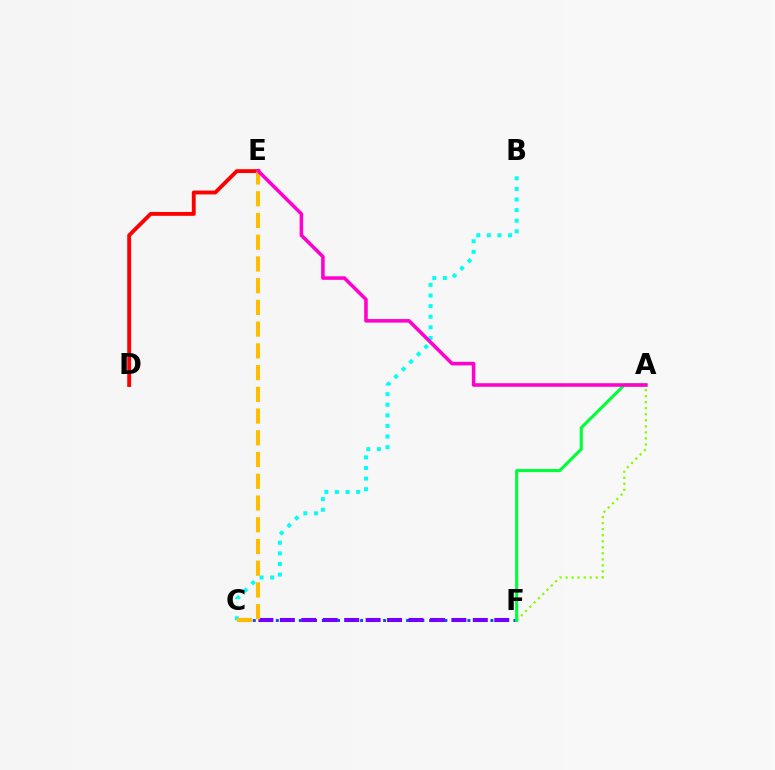{('A', 'F'): [{'color': '#84ff00', 'line_style': 'dotted', 'thickness': 1.64}, {'color': '#00ff39', 'line_style': 'solid', 'thickness': 2.24}], ('B', 'C'): [{'color': '#00fff6', 'line_style': 'dotted', 'thickness': 2.88}], ('C', 'F'): [{'color': '#004bff', 'line_style': 'dotted', 'thickness': 2.08}, {'color': '#7200ff', 'line_style': 'dashed', 'thickness': 2.91}], ('D', 'E'): [{'color': '#ff0000', 'line_style': 'solid', 'thickness': 2.78}], ('C', 'E'): [{'color': '#ffbd00', 'line_style': 'dashed', 'thickness': 2.95}], ('A', 'E'): [{'color': '#ff00cf', 'line_style': 'solid', 'thickness': 2.56}]}